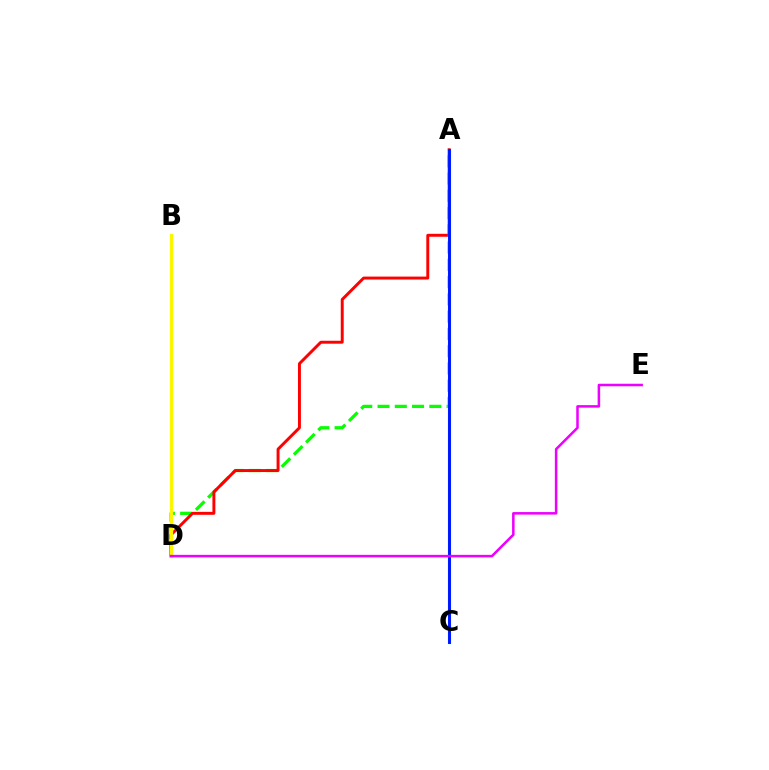{('A', 'D'): [{'color': '#08ff00', 'line_style': 'dashed', 'thickness': 2.35}, {'color': '#ff0000', 'line_style': 'solid', 'thickness': 2.12}], ('A', 'C'): [{'color': '#00fff6', 'line_style': 'solid', 'thickness': 2.31}, {'color': '#0010ff', 'line_style': 'solid', 'thickness': 2.08}], ('B', 'D'): [{'color': '#fcf500', 'line_style': 'solid', 'thickness': 2.37}], ('D', 'E'): [{'color': '#ee00ff', 'line_style': 'solid', 'thickness': 1.82}]}